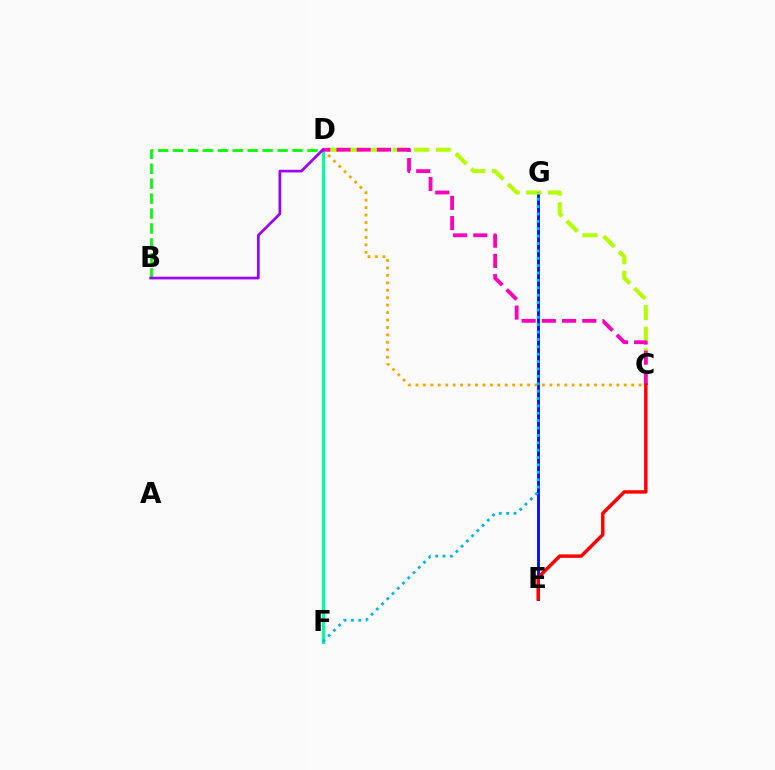{('E', 'G'): [{'color': '#0010ff', 'line_style': 'solid', 'thickness': 2.07}], ('D', 'F'): [{'color': '#00ff9d', 'line_style': 'solid', 'thickness': 2.27}], ('C', 'D'): [{'color': '#ffa500', 'line_style': 'dotted', 'thickness': 2.02}, {'color': '#b3ff00', 'line_style': 'dashed', 'thickness': 2.94}, {'color': '#ff00bd', 'line_style': 'dashed', 'thickness': 2.75}], ('B', 'D'): [{'color': '#08ff00', 'line_style': 'dashed', 'thickness': 2.03}, {'color': '#9b00ff', 'line_style': 'solid', 'thickness': 1.94}], ('F', 'G'): [{'color': '#00b5ff', 'line_style': 'dotted', 'thickness': 2.01}], ('C', 'E'): [{'color': '#ff0000', 'line_style': 'solid', 'thickness': 2.48}]}